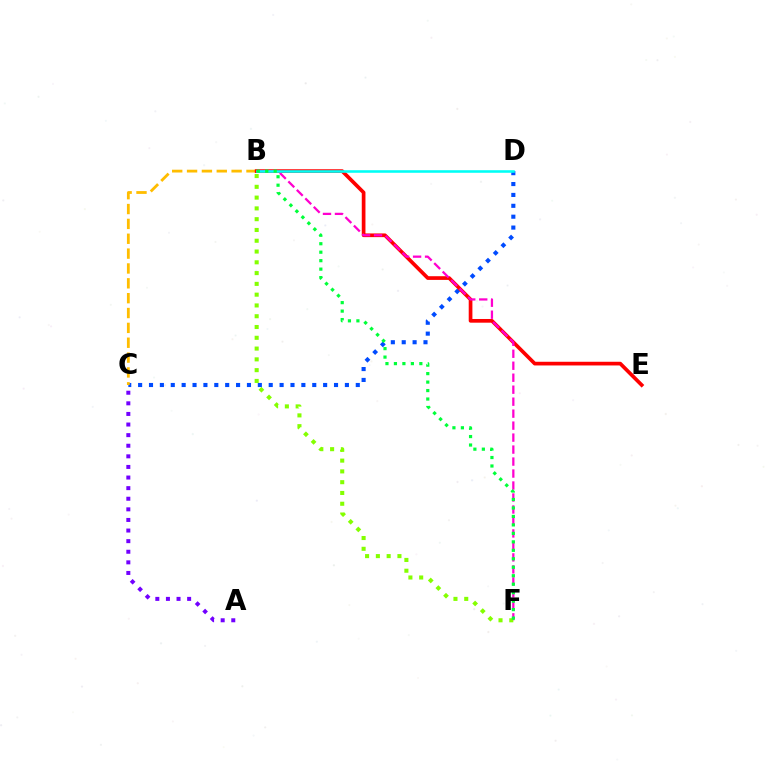{('C', 'D'): [{'color': '#004bff', 'line_style': 'dotted', 'thickness': 2.96}], ('B', 'C'): [{'color': '#ffbd00', 'line_style': 'dashed', 'thickness': 2.02}], ('B', 'E'): [{'color': '#ff0000', 'line_style': 'solid', 'thickness': 2.66}], ('B', 'F'): [{'color': '#ff00cf', 'line_style': 'dashed', 'thickness': 1.63}, {'color': '#84ff00', 'line_style': 'dotted', 'thickness': 2.93}, {'color': '#00ff39', 'line_style': 'dotted', 'thickness': 2.3}], ('A', 'C'): [{'color': '#7200ff', 'line_style': 'dotted', 'thickness': 2.88}], ('B', 'D'): [{'color': '#00fff6', 'line_style': 'solid', 'thickness': 1.85}]}